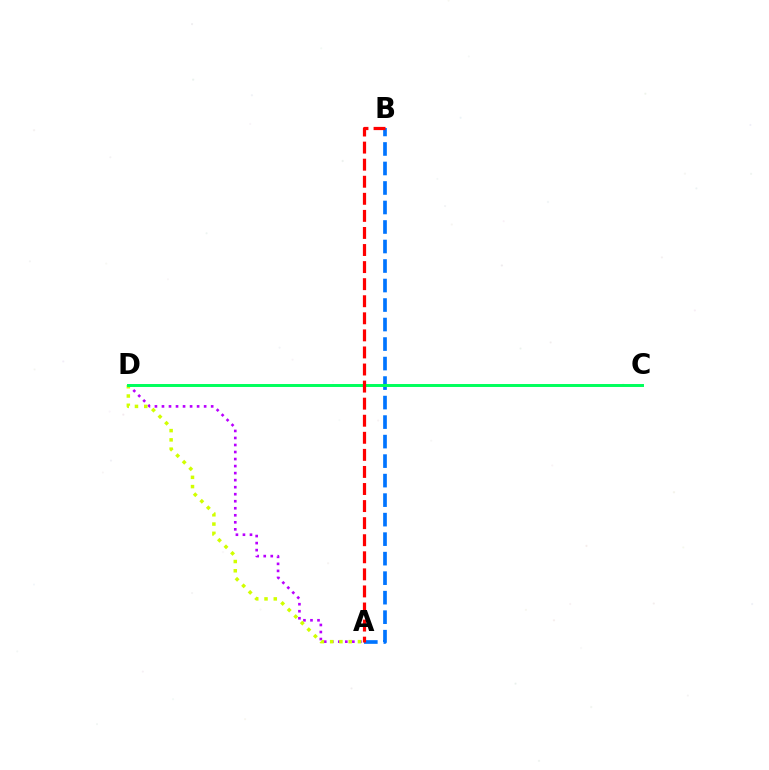{('A', 'D'): [{'color': '#b900ff', 'line_style': 'dotted', 'thickness': 1.91}, {'color': '#d1ff00', 'line_style': 'dotted', 'thickness': 2.52}], ('A', 'B'): [{'color': '#0074ff', 'line_style': 'dashed', 'thickness': 2.65}, {'color': '#ff0000', 'line_style': 'dashed', 'thickness': 2.32}], ('C', 'D'): [{'color': '#00ff5c', 'line_style': 'solid', 'thickness': 2.13}]}